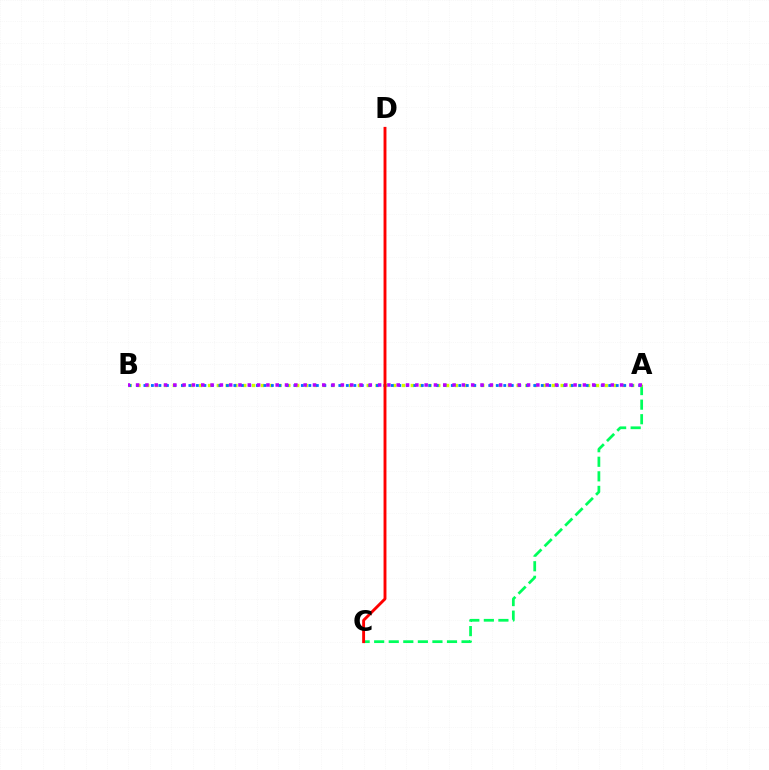{('A', 'C'): [{'color': '#00ff5c', 'line_style': 'dashed', 'thickness': 1.98}], ('A', 'B'): [{'color': '#d1ff00', 'line_style': 'dotted', 'thickness': 2.4}, {'color': '#0074ff', 'line_style': 'dotted', 'thickness': 2.04}, {'color': '#b900ff', 'line_style': 'dotted', 'thickness': 2.53}], ('C', 'D'): [{'color': '#ff0000', 'line_style': 'solid', 'thickness': 2.08}]}